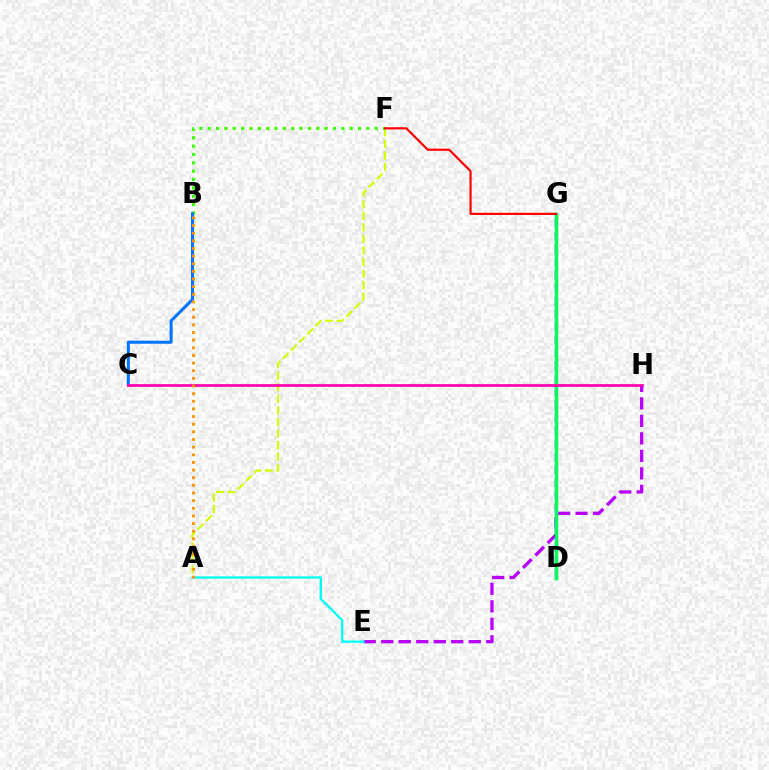{('E', 'H'): [{'color': '#b900ff', 'line_style': 'dashed', 'thickness': 2.38}], ('A', 'E'): [{'color': '#00fff6', 'line_style': 'solid', 'thickness': 1.65}], ('D', 'G'): [{'color': '#2500ff', 'line_style': 'dashed', 'thickness': 1.76}, {'color': '#00ff5c', 'line_style': 'solid', 'thickness': 2.51}], ('A', 'F'): [{'color': '#d1ff00', 'line_style': 'dashed', 'thickness': 1.57}], ('B', 'F'): [{'color': '#3dff00', 'line_style': 'dotted', 'thickness': 2.27}], ('B', 'C'): [{'color': '#0074ff', 'line_style': 'solid', 'thickness': 2.18}], ('C', 'H'): [{'color': '#ff00ac', 'line_style': 'solid', 'thickness': 1.95}], ('A', 'B'): [{'color': '#ff9400', 'line_style': 'dotted', 'thickness': 2.08}], ('F', 'G'): [{'color': '#ff0000', 'line_style': 'solid', 'thickness': 1.56}]}